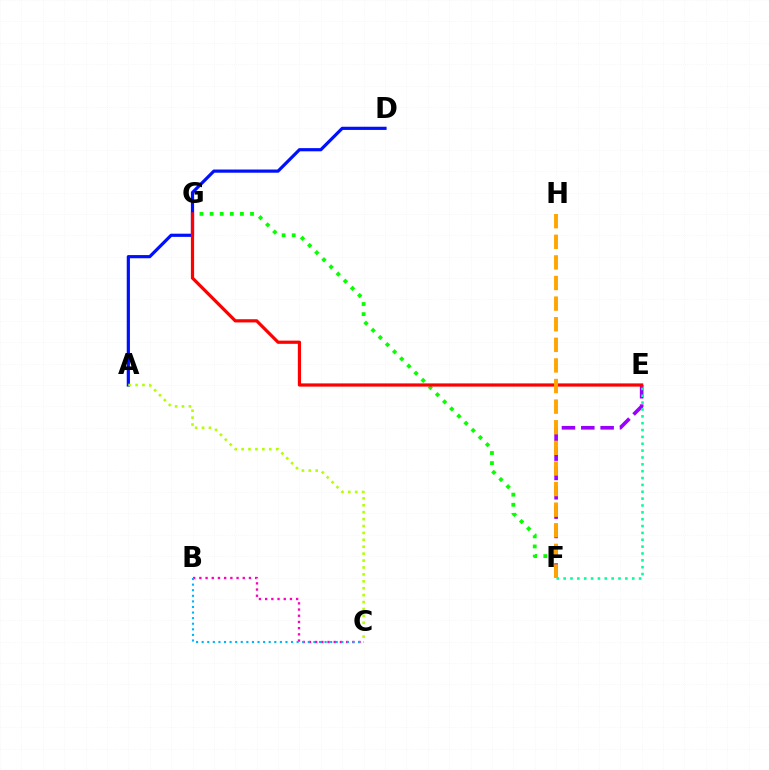{('F', 'G'): [{'color': '#08ff00', 'line_style': 'dotted', 'thickness': 2.75}], ('E', 'F'): [{'color': '#9b00ff', 'line_style': 'dashed', 'thickness': 2.63}, {'color': '#00ff9d', 'line_style': 'dotted', 'thickness': 1.86}], ('A', 'D'): [{'color': '#0010ff', 'line_style': 'solid', 'thickness': 2.3}], ('E', 'G'): [{'color': '#ff0000', 'line_style': 'solid', 'thickness': 2.31}], ('A', 'C'): [{'color': '#b3ff00', 'line_style': 'dotted', 'thickness': 1.88}], ('B', 'C'): [{'color': '#ff00bd', 'line_style': 'dotted', 'thickness': 1.68}, {'color': '#00b5ff', 'line_style': 'dotted', 'thickness': 1.52}], ('F', 'H'): [{'color': '#ffa500', 'line_style': 'dashed', 'thickness': 2.8}]}